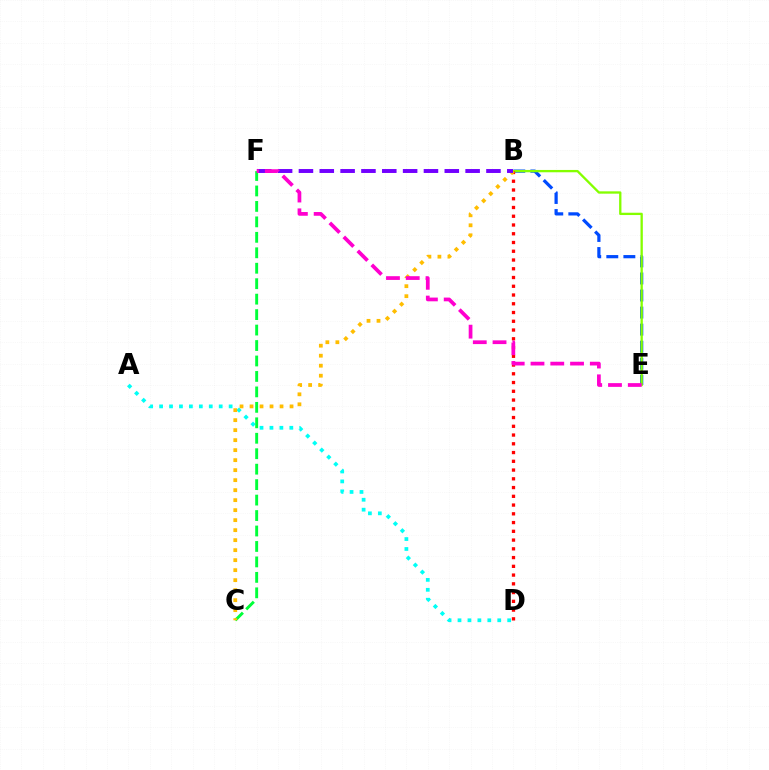{('B', 'E'): [{'color': '#004bff', 'line_style': 'dashed', 'thickness': 2.32}, {'color': '#84ff00', 'line_style': 'solid', 'thickness': 1.67}], ('B', 'D'): [{'color': '#ff0000', 'line_style': 'dotted', 'thickness': 2.38}], ('A', 'D'): [{'color': '#00fff6', 'line_style': 'dotted', 'thickness': 2.7}], ('C', 'F'): [{'color': '#00ff39', 'line_style': 'dashed', 'thickness': 2.1}], ('B', 'C'): [{'color': '#ffbd00', 'line_style': 'dotted', 'thickness': 2.72}], ('B', 'F'): [{'color': '#7200ff', 'line_style': 'dashed', 'thickness': 2.83}], ('E', 'F'): [{'color': '#ff00cf', 'line_style': 'dashed', 'thickness': 2.69}]}